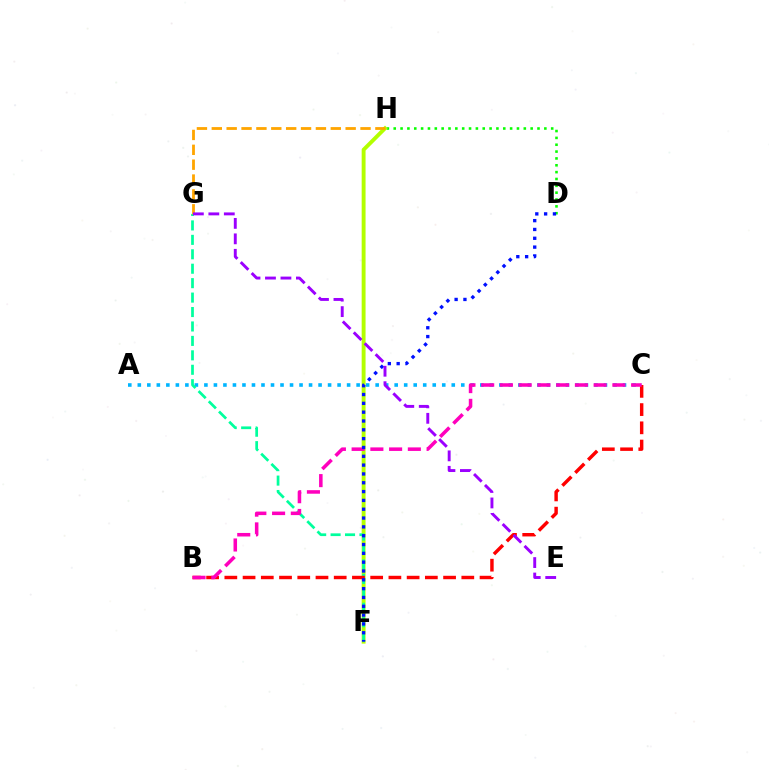{('A', 'C'): [{'color': '#00b5ff', 'line_style': 'dotted', 'thickness': 2.58}], ('D', 'H'): [{'color': '#08ff00', 'line_style': 'dotted', 'thickness': 1.86}], ('F', 'H'): [{'color': '#b3ff00', 'line_style': 'solid', 'thickness': 2.8}], ('F', 'G'): [{'color': '#00ff9d', 'line_style': 'dashed', 'thickness': 1.96}], ('B', 'C'): [{'color': '#ff0000', 'line_style': 'dashed', 'thickness': 2.48}, {'color': '#ff00bd', 'line_style': 'dashed', 'thickness': 2.55}], ('D', 'F'): [{'color': '#0010ff', 'line_style': 'dotted', 'thickness': 2.4}], ('G', 'H'): [{'color': '#ffa500', 'line_style': 'dashed', 'thickness': 2.02}], ('E', 'G'): [{'color': '#9b00ff', 'line_style': 'dashed', 'thickness': 2.1}]}